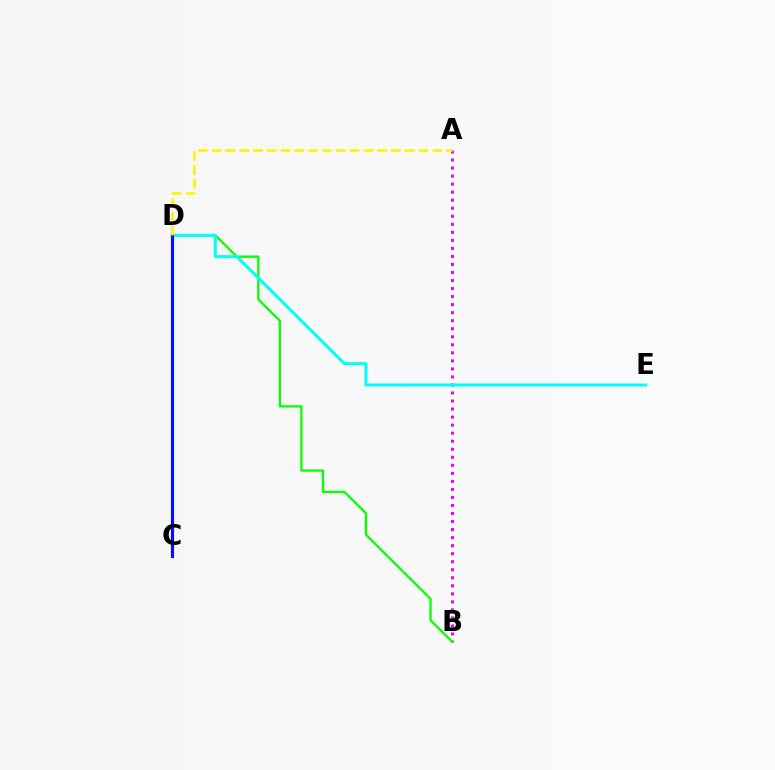{('A', 'B'): [{'color': '#ee00ff', 'line_style': 'dotted', 'thickness': 2.18}], ('C', 'D'): [{'color': '#ff0000', 'line_style': 'dashed', 'thickness': 2.05}, {'color': '#0010ff', 'line_style': 'solid', 'thickness': 2.25}], ('B', 'D'): [{'color': '#08ff00', 'line_style': 'solid', 'thickness': 1.66}], ('D', 'E'): [{'color': '#00fff6', 'line_style': 'solid', 'thickness': 2.17}], ('A', 'D'): [{'color': '#fcf500', 'line_style': 'dashed', 'thickness': 1.87}]}